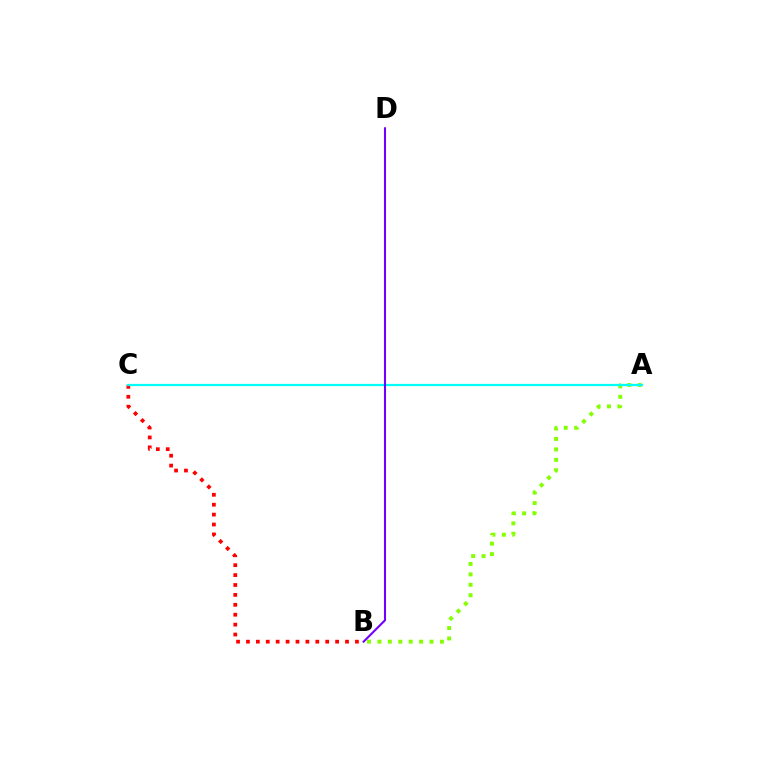{('A', 'B'): [{'color': '#84ff00', 'line_style': 'dotted', 'thickness': 2.83}], ('B', 'C'): [{'color': '#ff0000', 'line_style': 'dotted', 'thickness': 2.69}], ('A', 'C'): [{'color': '#00fff6', 'line_style': 'solid', 'thickness': 1.61}], ('B', 'D'): [{'color': '#7200ff', 'line_style': 'solid', 'thickness': 1.51}]}